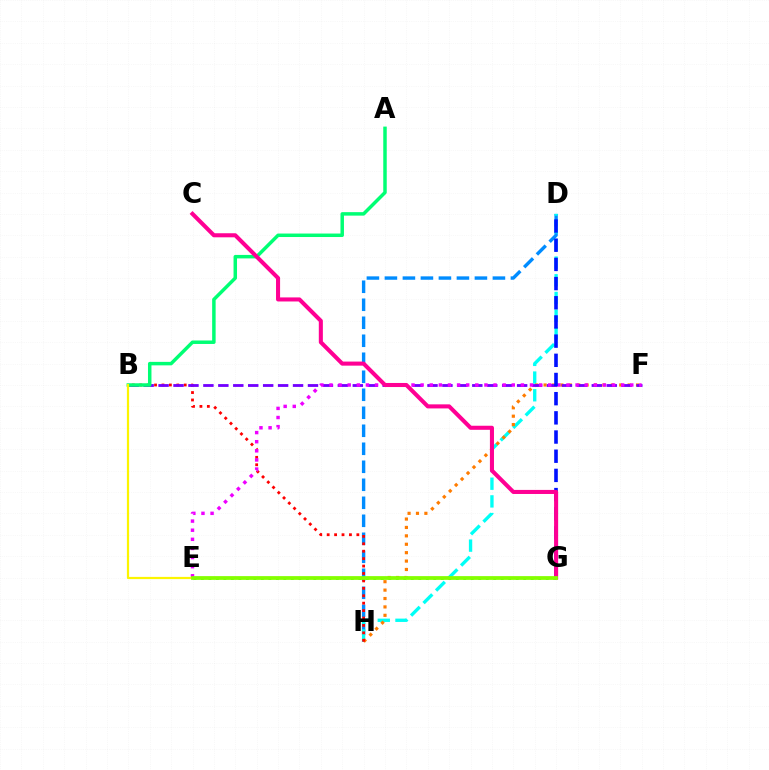{('D', 'H'): [{'color': '#008cff', 'line_style': 'dashed', 'thickness': 2.45}, {'color': '#00fff6', 'line_style': 'dashed', 'thickness': 2.4}], ('F', 'H'): [{'color': '#ff7c00', 'line_style': 'dotted', 'thickness': 2.28}], ('B', 'H'): [{'color': '#ff0000', 'line_style': 'dotted', 'thickness': 2.02}], ('B', 'F'): [{'color': '#7200ff', 'line_style': 'dashed', 'thickness': 2.03}], ('A', 'B'): [{'color': '#00ff74', 'line_style': 'solid', 'thickness': 2.51}], ('E', 'F'): [{'color': '#ee00ff', 'line_style': 'dotted', 'thickness': 2.48}], ('E', 'G'): [{'color': '#08ff00', 'line_style': 'dotted', 'thickness': 2.04}, {'color': '#84ff00', 'line_style': 'solid', 'thickness': 2.71}], ('D', 'G'): [{'color': '#0010ff', 'line_style': 'dashed', 'thickness': 2.61}], ('C', 'G'): [{'color': '#ff0094', 'line_style': 'solid', 'thickness': 2.93}], ('B', 'E'): [{'color': '#fcf500', 'line_style': 'solid', 'thickness': 1.59}]}